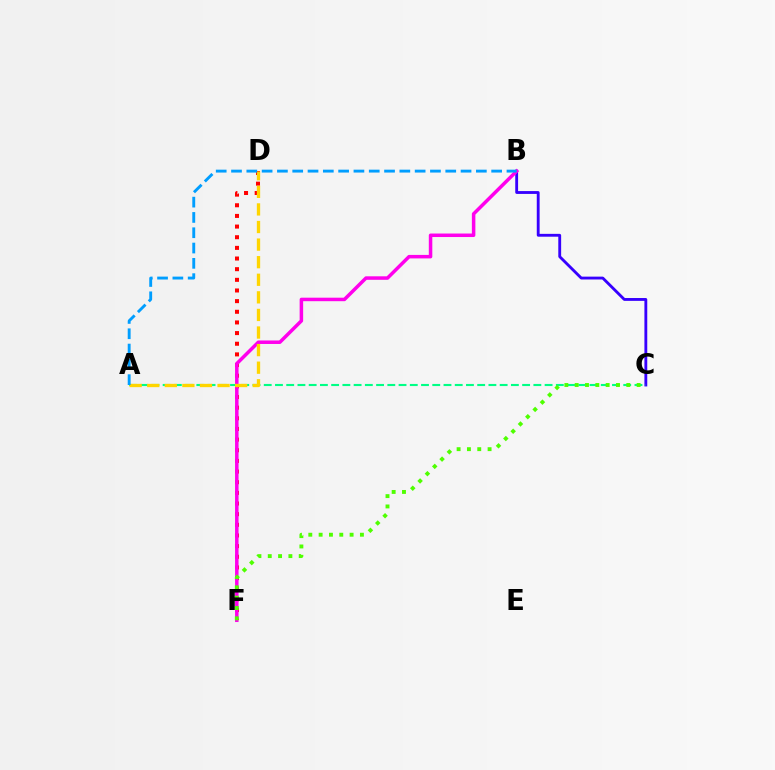{('B', 'C'): [{'color': '#3700ff', 'line_style': 'solid', 'thickness': 2.05}], ('D', 'F'): [{'color': '#ff0000', 'line_style': 'dotted', 'thickness': 2.89}], ('B', 'F'): [{'color': '#ff00ed', 'line_style': 'solid', 'thickness': 2.52}], ('A', 'C'): [{'color': '#00ff86', 'line_style': 'dashed', 'thickness': 1.53}], ('A', 'D'): [{'color': '#ffd500', 'line_style': 'dashed', 'thickness': 2.39}], ('C', 'F'): [{'color': '#4fff00', 'line_style': 'dotted', 'thickness': 2.8}], ('A', 'B'): [{'color': '#009eff', 'line_style': 'dashed', 'thickness': 2.08}]}